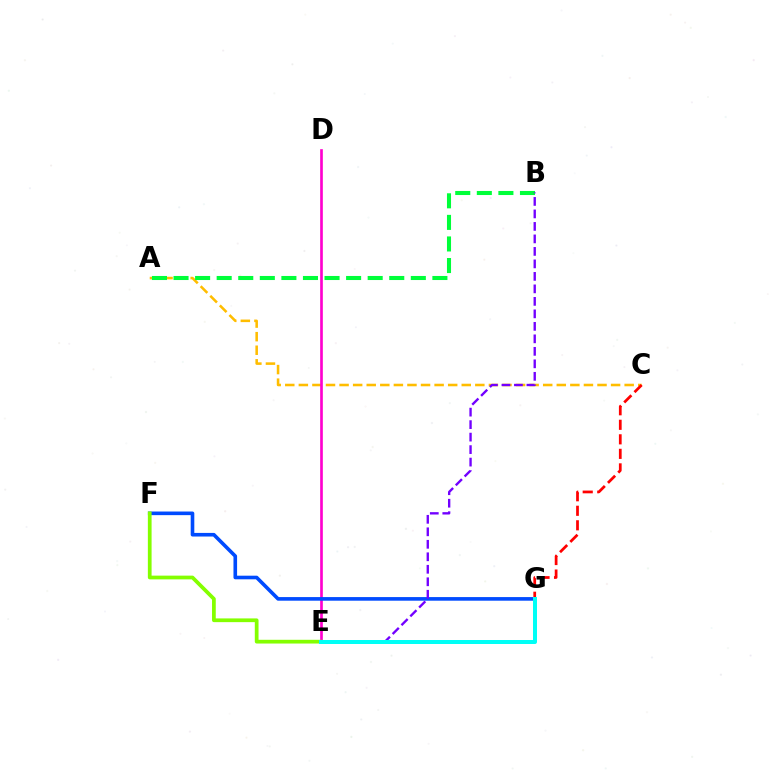{('A', 'C'): [{'color': '#ffbd00', 'line_style': 'dashed', 'thickness': 1.84}], ('D', 'E'): [{'color': '#ff00cf', 'line_style': 'solid', 'thickness': 1.92}], ('C', 'G'): [{'color': '#ff0000', 'line_style': 'dashed', 'thickness': 1.97}], ('A', 'B'): [{'color': '#00ff39', 'line_style': 'dashed', 'thickness': 2.93}], ('F', 'G'): [{'color': '#004bff', 'line_style': 'solid', 'thickness': 2.6}], ('E', 'F'): [{'color': '#84ff00', 'line_style': 'solid', 'thickness': 2.69}], ('B', 'E'): [{'color': '#7200ff', 'line_style': 'dashed', 'thickness': 1.7}], ('E', 'G'): [{'color': '#00fff6', 'line_style': 'solid', 'thickness': 2.88}]}